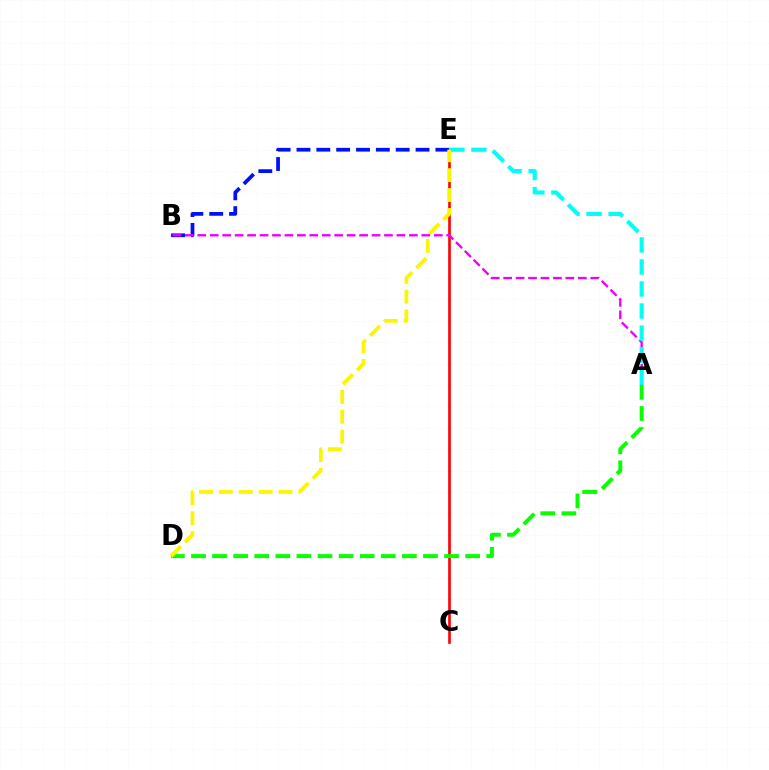{('B', 'E'): [{'color': '#0010ff', 'line_style': 'dashed', 'thickness': 2.7}], ('C', 'E'): [{'color': '#ff0000', 'line_style': 'solid', 'thickness': 1.9}], ('A', 'B'): [{'color': '#ee00ff', 'line_style': 'dashed', 'thickness': 1.69}], ('A', 'D'): [{'color': '#08ff00', 'line_style': 'dashed', 'thickness': 2.86}], ('A', 'E'): [{'color': '#00fff6', 'line_style': 'dashed', 'thickness': 2.99}], ('D', 'E'): [{'color': '#fcf500', 'line_style': 'dashed', 'thickness': 2.7}]}